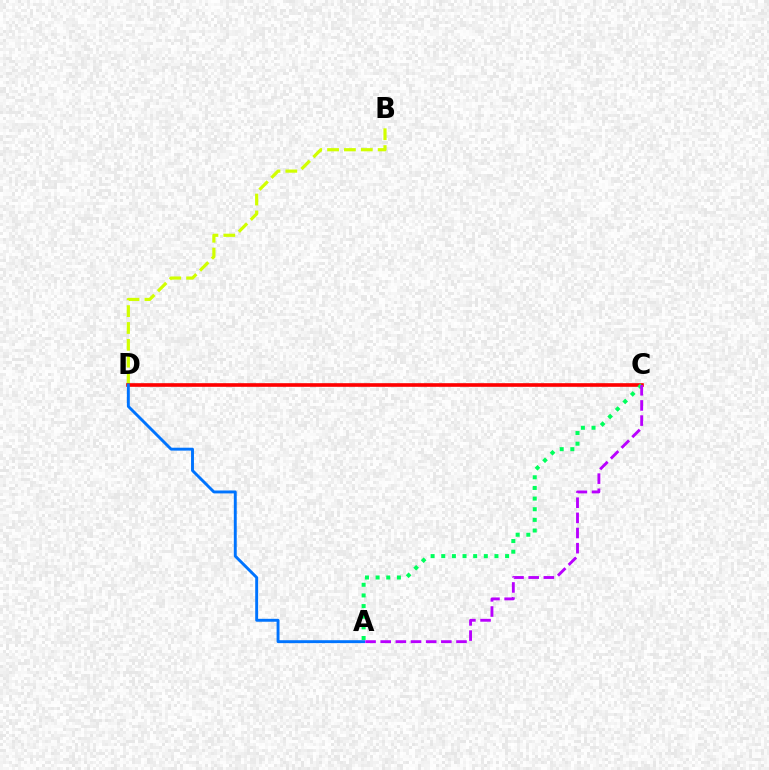{('B', 'D'): [{'color': '#d1ff00', 'line_style': 'dashed', 'thickness': 2.29}], ('C', 'D'): [{'color': '#ff0000', 'line_style': 'solid', 'thickness': 2.62}], ('A', 'D'): [{'color': '#0074ff', 'line_style': 'solid', 'thickness': 2.1}], ('A', 'C'): [{'color': '#00ff5c', 'line_style': 'dotted', 'thickness': 2.89}, {'color': '#b900ff', 'line_style': 'dashed', 'thickness': 2.06}]}